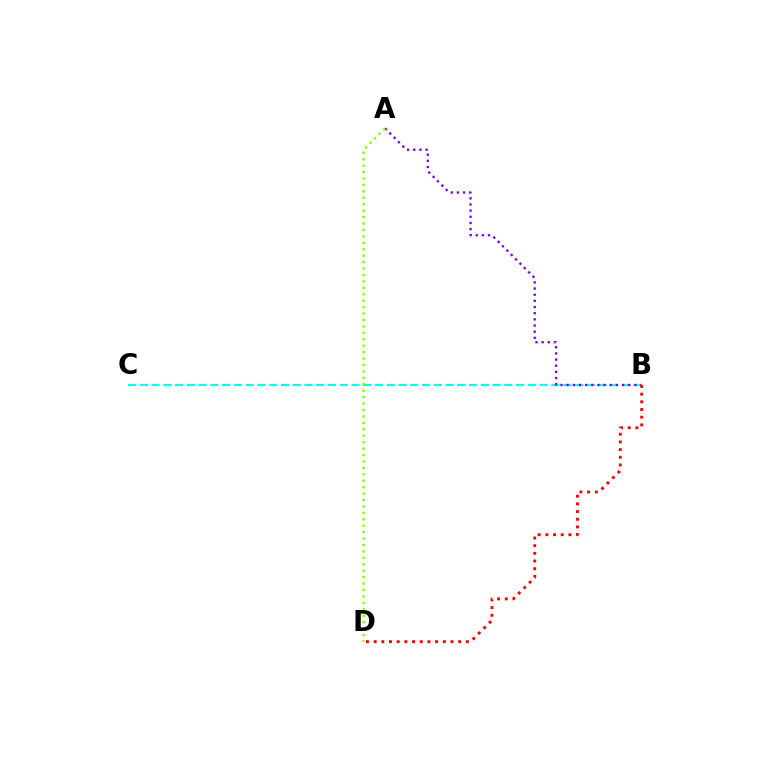{('B', 'C'): [{'color': '#00fff6', 'line_style': 'dashed', 'thickness': 1.6}], ('A', 'B'): [{'color': '#7200ff', 'line_style': 'dotted', 'thickness': 1.67}], ('A', 'D'): [{'color': '#84ff00', 'line_style': 'dotted', 'thickness': 1.75}], ('B', 'D'): [{'color': '#ff0000', 'line_style': 'dotted', 'thickness': 2.09}]}